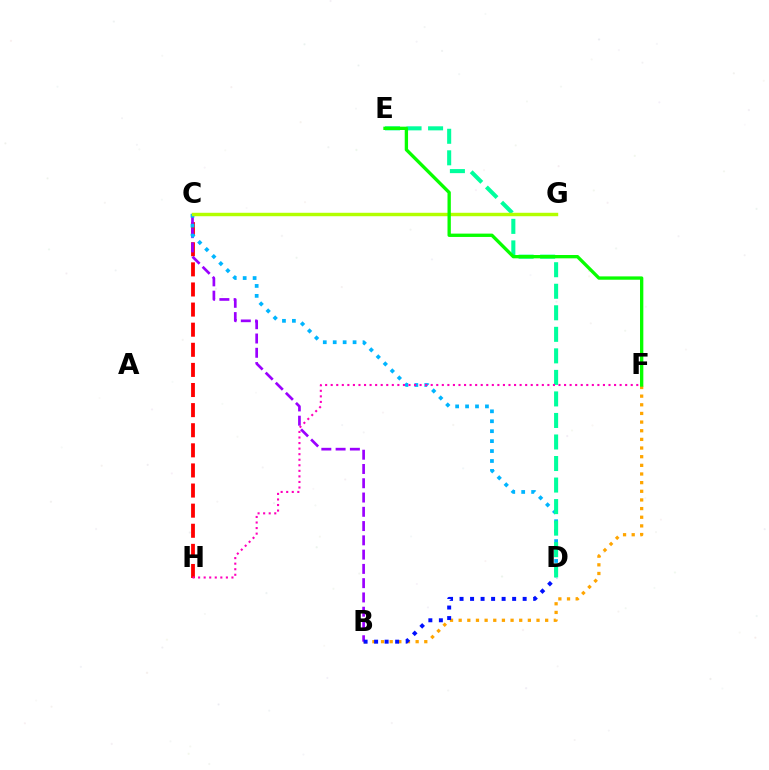{('C', 'H'): [{'color': '#ff0000', 'line_style': 'dashed', 'thickness': 2.73}], ('B', 'F'): [{'color': '#ffa500', 'line_style': 'dotted', 'thickness': 2.35}], ('B', 'C'): [{'color': '#9b00ff', 'line_style': 'dashed', 'thickness': 1.94}], ('B', 'D'): [{'color': '#0010ff', 'line_style': 'dotted', 'thickness': 2.86}], ('C', 'D'): [{'color': '#00b5ff', 'line_style': 'dotted', 'thickness': 2.7}], ('D', 'E'): [{'color': '#00ff9d', 'line_style': 'dashed', 'thickness': 2.93}], ('C', 'G'): [{'color': '#b3ff00', 'line_style': 'solid', 'thickness': 2.47}], ('E', 'F'): [{'color': '#08ff00', 'line_style': 'solid', 'thickness': 2.4}], ('F', 'H'): [{'color': '#ff00bd', 'line_style': 'dotted', 'thickness': 1.51}]}